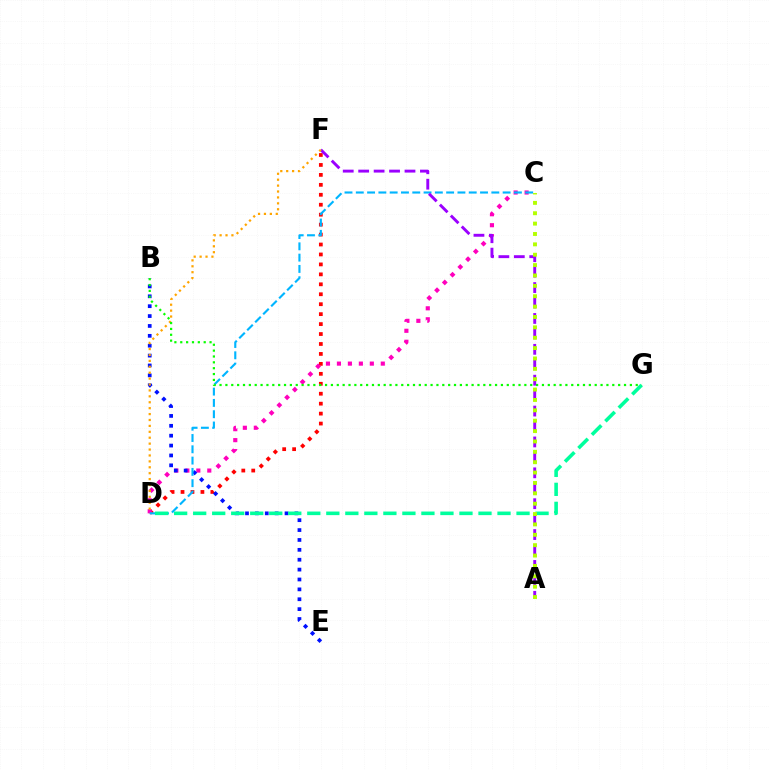{('D', 'F'): [{'color': '#ff0000', 'line_style': 'dotted', 'thickness': 2.7}, {'color': '#ffa500', 'line_style': 'dotted', 'thickness': 1.61}], ('C', 'D'): [{'color': '#ff00bd', 'line_style': 'dotted', 'thickness': 2.98}, {'color': '#00b5ff', 'line_style': 'dashed', 'thickness': 1.53}], ('B', 'E'): [{'color': '#0010ff', 'line_style': 'dotted', 'thickness': 2.69}], ('A', 'F'): [{'color': '#9b00ff', 'line_style': 'dashed', 'thickness': 2.1}], ('D', 'G'): [{'color': '#00ff9d', 'line_style': 'dashed', 'thickness': 2.58}], ('B', 'G'): [{'color': '#08ff00', 'line_style': 'dotted', 'thickness': 1.59}], ('A', 'C'): [{'color': '#b3ff00', 'line_style': 'dotted', 'thickness': 2.82}]}